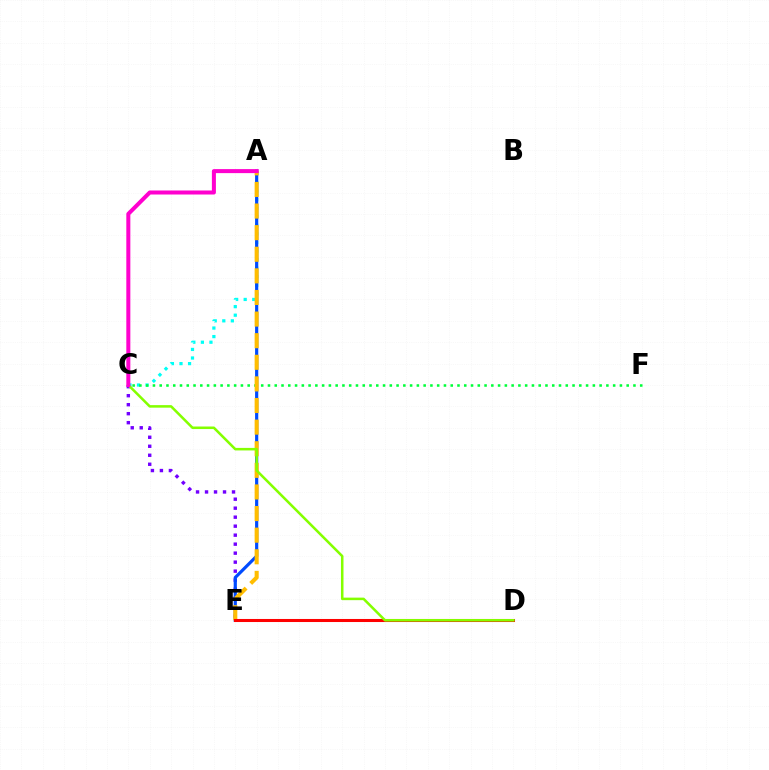{('A', 'C'): [{'color': '#00fff6', 'line_style': 'dotted', 'thickness': 2.33}, {'color': '#ff00cf', 'line_style': 'solid', 'thickness': 2.9}], ('C', 'E'): [{'color': '#7200ff', 'line_style': 'dotted', 'thickness': 2.44}], ('A', 'E'): [{'color': '#004bff', 'line_style': 'solid', 'thickness': 2.29}, {'color': '#ffbd00', 'line_style': 'dashed', 'thickness': 2.94}], ('C', 'F'): [{'color': '#00ff39', 'line_style': 'dotted', 'thickness': 1.84}], ('D', 'E'): [{'color': '#ff0000', 'line_style': 'solid', 'thickness': 2.2}], ('C', 'D'): [{'color': '#84ff00', 'line_style': 'solid', 'thickness': 1.83}]}